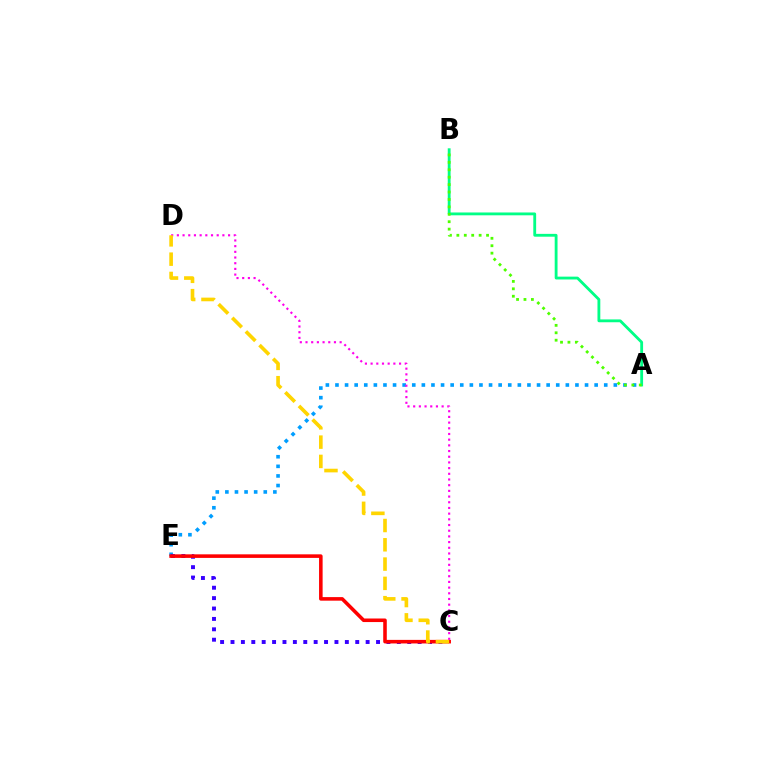{('A', 'E'): [{'color': '#009eff', 'line_style': 'dotted', 'thickness': 2.61}], ('C', 'E'): [{'color': '#3700ff', 'line_style': 'dotted', 'thickness': 2.82}, {'color': '#ff0000', 'line_style': 'solid', 'thickness': 2.57}], ('A', 'B'): [{'color': '#00ff86', 'line_style': 'solid', 'thickness': 2.04}, {'color': '#4fff00', 'line_style': 'dotted', 'thickness': 2.02}], ('C', 'D'): [{'color': '#ff00ed', 'line_style': 'dotted', 'thickness': 1.55}, {'color': '#ffd500', 'line_style': 'dashed', 'thickness': 2.62}]}